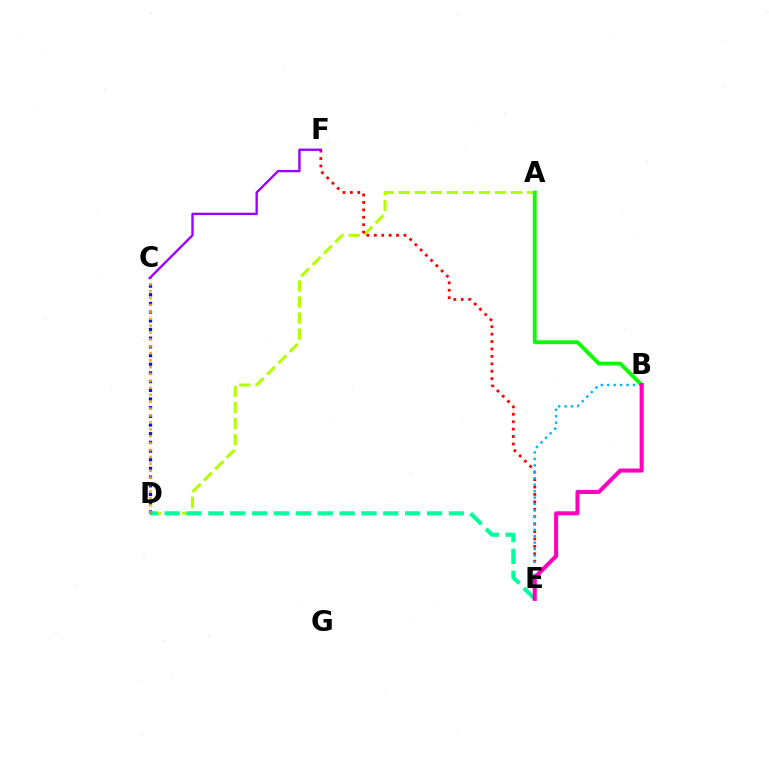{('A', 'D'): [{'color': '#b3ff00', 'line_style': 'dashed', 'thickness': 2.18}], ('E', 'F'): [{'color': '#ff0000', 'line_style': 'dotted', 'thickness': 2.01}], ('D', 'E'): [{'color': '#00ff9d', 'line_style': 'dashed', 'thickness': 2.97}], ('A', 'B'): [{'color': '#08ff00', 'line_style': 'solid', 'thickness': 2.77}], ('C', 'D'): [{'color': '#0010ff', 'line_style': 'dotted', 'thickness': 2.36}, {'color': '#ffa500', 'line_style': 'dotted', 'thickness': 1.88}], ('C', 'F'): [{'color': '#9b00ff', 'line_style': 'solid', 'thickness': 1.7}], ('B', 'E'): [{'color': '#00b5ff', 'line_style': 'dotted', 'thickness': 1.75}, {'color': '#ff00bd', 'line_style': 'solid', 'thickness': 2.92}]}